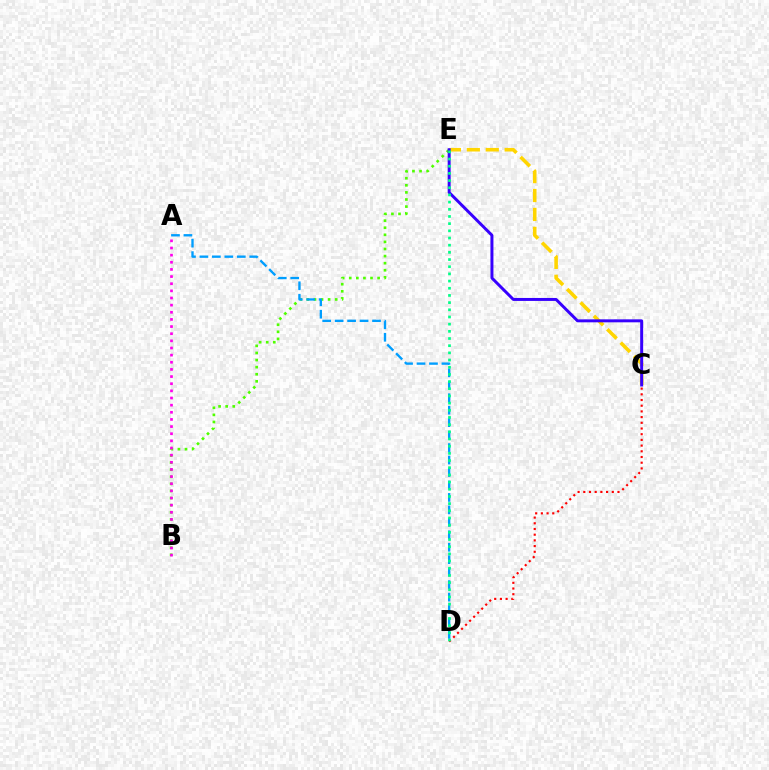{('B', 'E'): [{'color': '#4fff00', 'line_style': 'dotted', 'thickness': 1.93}], ('A', 'D'): [{'color': '#009eff', 'line_style': 'dashed', 'thickness': 1.69}], ('C', 'D'): [{'color': '#ff0000', 'line_style': 'dotted', 'thickness': 1.55}], ('C', 'E'): [{'color': '#ffd500', 'line_style': 'dashed', 'thickness': 2.57}, {'color': '#3700ff', 'line_style': 'solid', 'thickness': 2.14}], ('A', 'B'): [{'color': '#ff00ed', 'line_style': 'dotted', 'thickness': 1.94}], ('D', 'E'): [{'color': '#00ff86', 'line_style': 'dotted', 'thickness': 1.95}]}